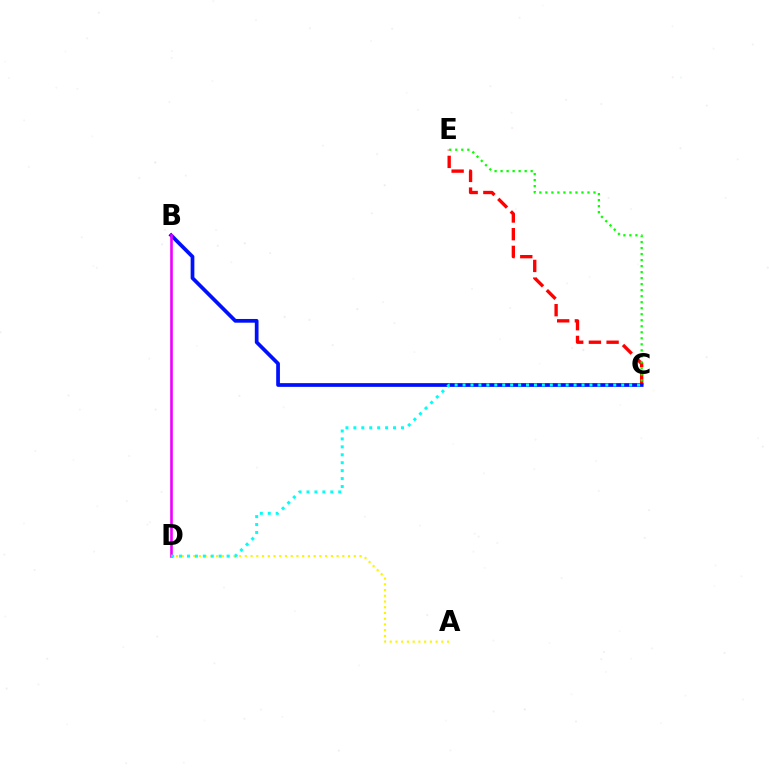{('A', 'D'): [{'color': '#fcf500', 'line_style': 'dotted', 'thickness': 1.56}], ('C', 'E'): [{'color': '#ff0000', 'line_style': 'dashed', 'thickness': 2.41}, {'color': '#08ff00', 'line_style': 'dotted', 'thickness': 1.63}], ('B', 'C'): [{'color': '#0010ff', 'line_style': 'solid', 'thickness': 2.68}], ('B', 'D'): [{'color': '#ee00ff', 'line_style': 'solid', 'thickness': 1.89}], ('C', 'D'): [{'color': '#00fff6', 'line_style': 'dotted', 'thickness': 2.16}]}